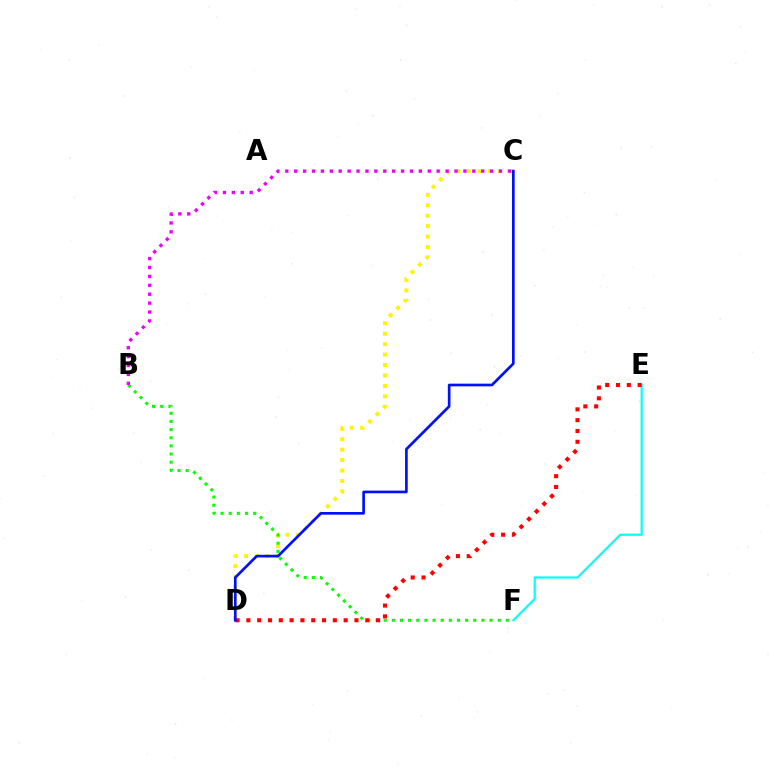{('C', 'D'): [{'color': '#fcf500', 'line_style': 'dotted', 'thickness': 2.84}, {'color': '#0010ff', 'line_style': 'solid', 'thickness': 1.93}], ('B', 'F'): [{'color': '#08ff00', 'line_style': 'dotted', 'thickness': 2.21}], ('B', 'C'): [{'color': '#ee00ff', 'line_style': 'dotted', 'thickness': 2.42}], ('E', 'F'): [{'color': '#00fff6', 'line_style': 'solid', 'thickness': 1.56}], ('D', 'E'): [{'color': '#ff0000', 'line_style': 'dotted', 'thickness': 2.94}]}